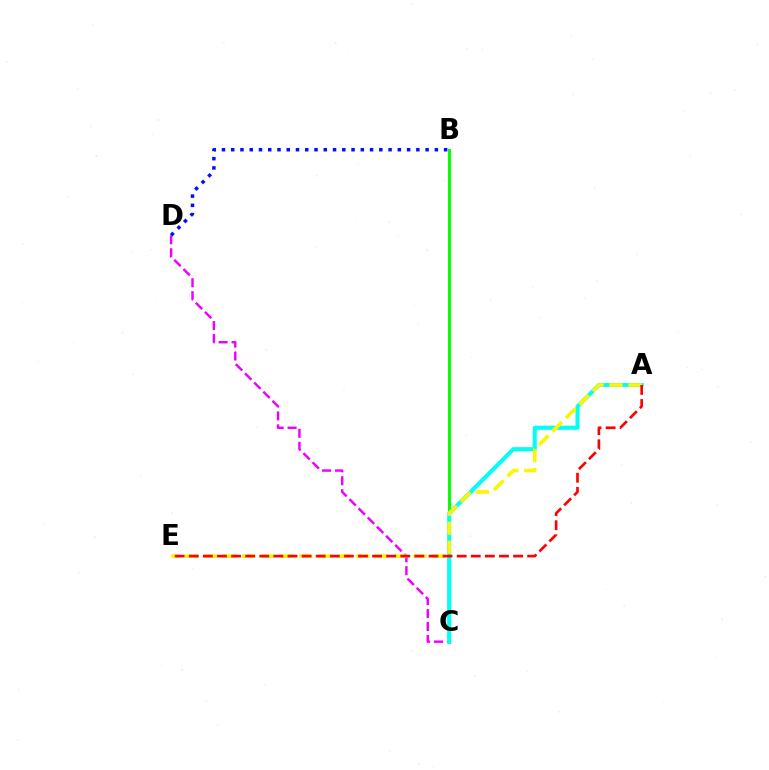{('C', 'D'): [{'color': '#ee00ff', 'line_style': 'dashed', 'thickness': 1.76}], ('B', 'C'): [{'color': '#08ff00', 'line_style': 'solid', 'thickness': 2.19}], ('A', 'C'): [{'color': '#00fff6', 'line_style': 'solid', 'thickness': 2.94}], ('B', 'D'): [{'color': '#0010ff', 'line_style': 'dotted', 'thickness': 2.52}], ('A', 'E'): [{'color': '#fcf500', 'line_style': 'dashed', 'thickness': 2.59}, {'color': '#ff0000', 'line_style': 'dashed', 'thickness': 1.92}]}